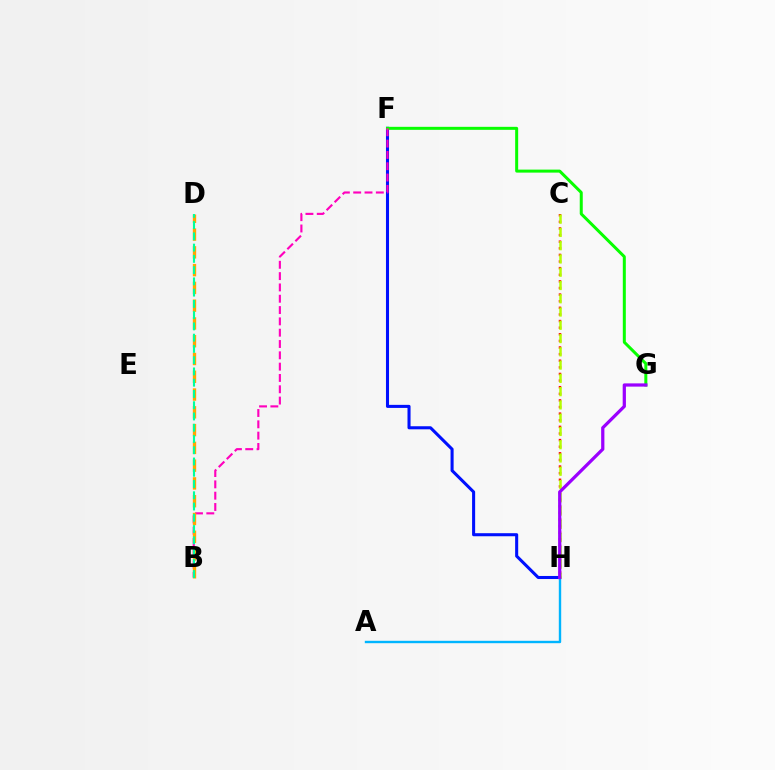{('F', 'H'): [{'color': '#0010ff', 'line_style': 'solid', 'thickness': 2.2}], ('A', 'H'): [{'color': '#00b5ff', 'line_style': 'solid', 'thickness': 1.72}], ('F', 'G'): [{'color': '#08ff00', 'line_style': 'solid', 'thickness': 2.16}], ('B', 'F'): [{'color': '#ff00bd', 'line_style': 'dashed', 'thickness': 1.54}], ('B', 'D'): [{'color': '#ffa500', 'line_style': 'dashed', 'thickness': 2.41}, {'color': '#00ff9d', 'line_style': 'dashed', 'thickness': 1.53}], ('C', 'H'): [{'color': '#ff0000', 'line_style': 'dotted', 'thickness': 1.8}, {'color': '#b3ff00', 'line_style': 'dashed', 'thickness': 1.8}], ('G', 'H'): [{'color': '#9b00ff', 'line_style': 'solid', 'thickness': 2.33}]}